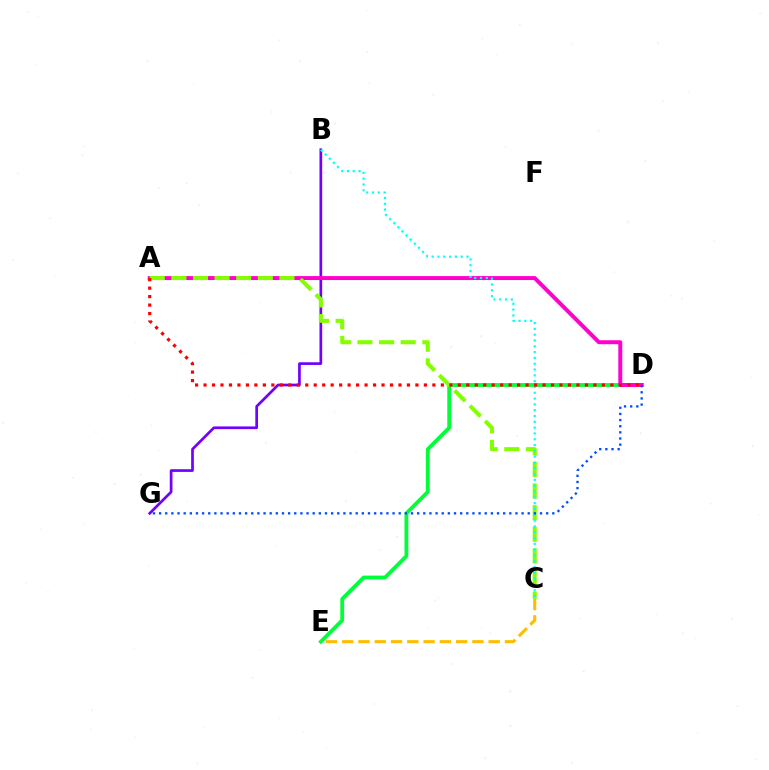{('B', 'G'): [{'color': '#7200ff', 'line_style': 'solid', 'thickness': 1.94}], ('D', 'E'): [{'color': '#00ff39', 'line_style': 'solid', 'thickness': 2.74}], ('C', 'E'): [{'color': '#ffbd00', 'line_style': 'dashed', 'thickness': 2.21}], ('A', 'D'): [{'color': '#ff00cf', 'line_style': 'solid', 'thickness': 2.84}, {'color': '#ff0000', 'line_style': 'dotted', 'thickness': 2.3}], ('A', 'C'): [{'color': '#84ff00', 'line_style': 'dashed', 'thickness': 2.94}], ('B', 'C'): [{'color': '#00fff6', 'line_style': 'dotted', 'thickness': 1.58}], ('D', 'G'): [{'color': '#004bff', 'line_style': 'dotted', 'thickness': 1.67}]}